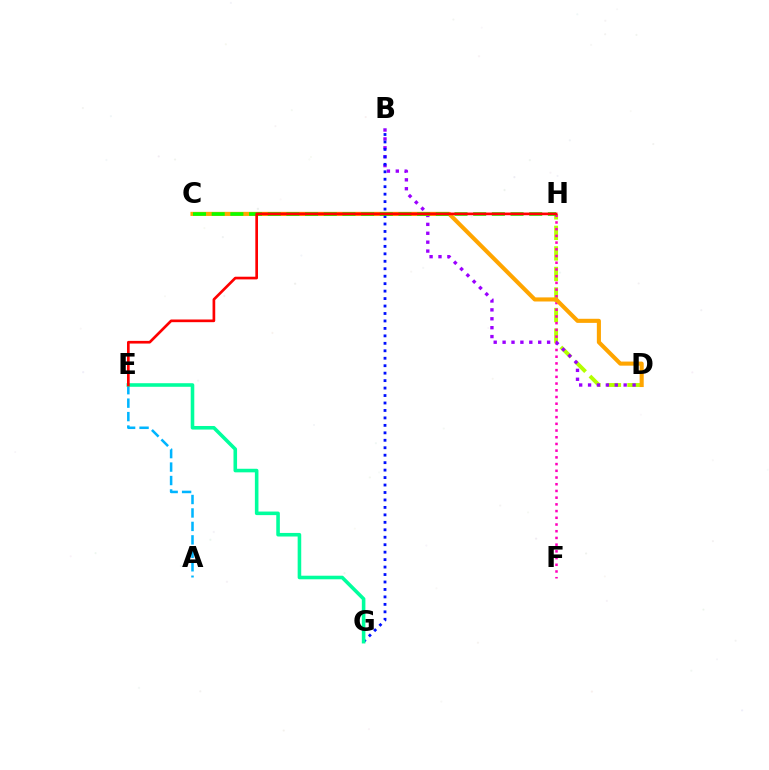{('D', 'H'): [{'color': '#b3ff00', 'line_style': 'dashed', 'thickness': 2.79}], ('F', 'H'): [{'color': '#ff00bd', 'line_style': 'dotted', 'thickness': 1.82}], ('A', 'E'): [{'color': '#00b5ff', 'line_style': 'dashed', 'thickness': 1.83}], ('B', 'D'): [{'color': '#9b00ff', 'line_style': 'dotted', 'thickness': 2.42}], ('C', 'D'): [{'color': '#ffa500', 'line_style': 'solid', 'thickness': 2.94}], ('B', 'G'): [{'color': '#0010ff', 'line_style': 'dotted', 'thickness': 2.03}], ('C', 'H'): [{'color': '#08ff00', 'line_style': 'dashed', 'thickness': 2.54}], ('E', 'G'): [{'color': '#00ff9d', 'line_style': 'solid', 'thickness': 2.57}], ('E', 'H'): [{'color': '#ff0000', 'line_style': 'solid', 'thickness': 1.93}]}